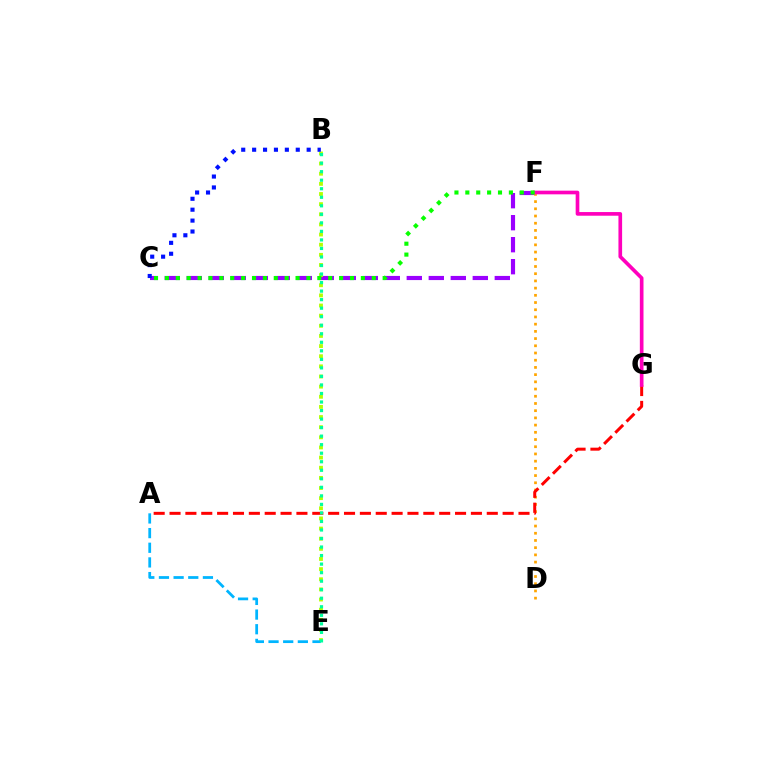{('C', 'F'): [{'color': '#9b00ff', 'line_style': 'dashed', 'thickness': 2.99}, {'color': '#08ff00', 'line_style': 'dotted', 'thickness': 2.96}], ('B', 'E'): [{'color': '#b3ff00', 'line_style': 'dotted', 'thickness': 2.75}, {'color': '#00ff9d', 'line_style': 'dotted', 'thickness': 2.32}], ('D', 'F'): [{'color': '#ffa500', 'line_style': 'dotted', 'thickness': 1.96}], ('A', 'G'): [{'color': '#ff0000', 'line_style': 'dashed', 'thickness': 2.15}], ('F', 'G'): [{'color': '#ff00bd', 'line_style': 'solid', 'thickness': 2.64}], ('A', 'E'): [{'color': '#00b5ff', 'line_style': 'dashed', 'thickness': 1.99}], ('B', 'C'): [{'color': '#0010ff', 'line_style': 'dotted', 'thickness': 2.96}]}